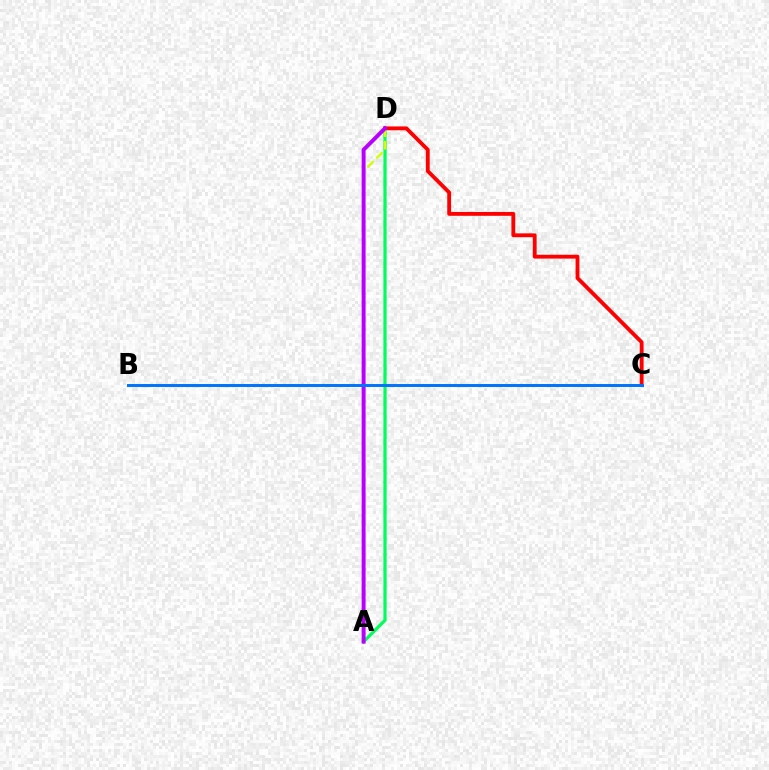{('A', 'D'): [{'color': '#00ff5c', 'line_style': 'solid', 'thickness': 2.34}, {'color': '#d1ff00', 'line_style': 'dashed', 'thickness': 1.7}, {'color': '#b900ff', 'line_style': 'solid', 'thickness': 2.85}], ('C', 'D'): [{'color': '#ff0000', 'line_style': 'solid', 'thickness': 2.76}], ('B', 'C'): [{'color': '#0074ff', 'line_style': 'solid', 'thickness': 2.13}]}